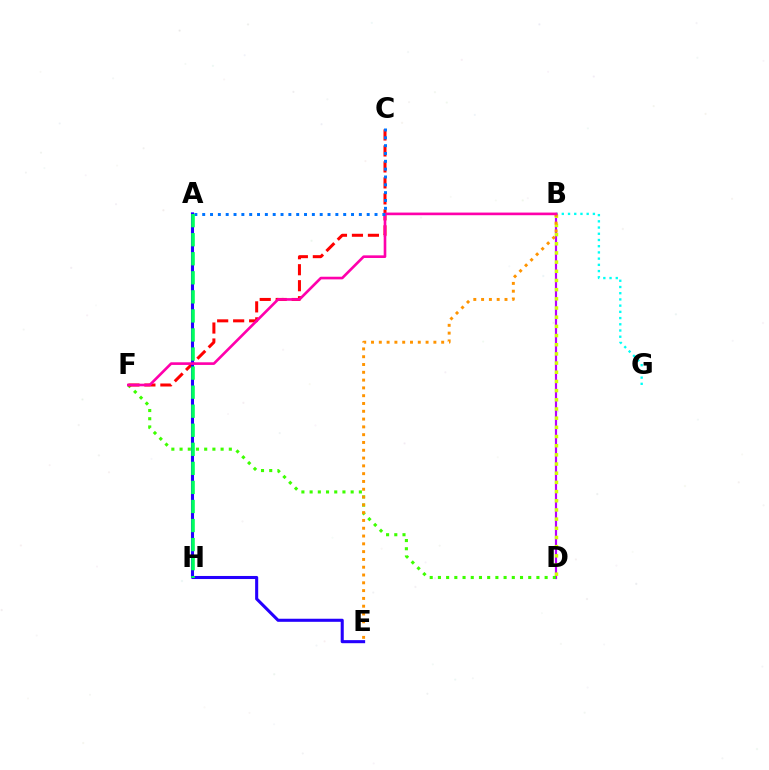{('B', 'D'): [{'color': '#b900ff', 'line_style': 'solid', 'thickness': 1.57}, {'color': '#d1ff00', 'line_style': 'dotted', 'thickness': 2.49}], ('B', 'G'): [{'color': '#00fff6', 'line_style': 'dotted', 'thickness': 1.69}], ('D', 'F'): [{'color': '#3dff00', 'line_style': 'dotted', 'thickness': 2.23}], ('B', 'E'): [{'color': '#ff9400', 'line_style': 'dotted', 'thickness': 2.12}], ('C', 'F'): [{'color': '#ff0000', 'line_style': 'dashed', 'thickness': 2.17}], ('A', 'E'): [{'color': '#2500ff', 'line_style': 'solid', 'thickness': 2.21}], ('B', 'F'): [{'color': '#ff00ac', 'line_style': 'solid', 'thickness': 1.9}], ('A', 'C'): [{'color': '#0074ff', 'line_style': 'dotted', 'thickness': 2.13}], ('A', 'H'): [{'color': '#00ff5c', 'line_style': 'dashed', 'thickness': 2.59}]}